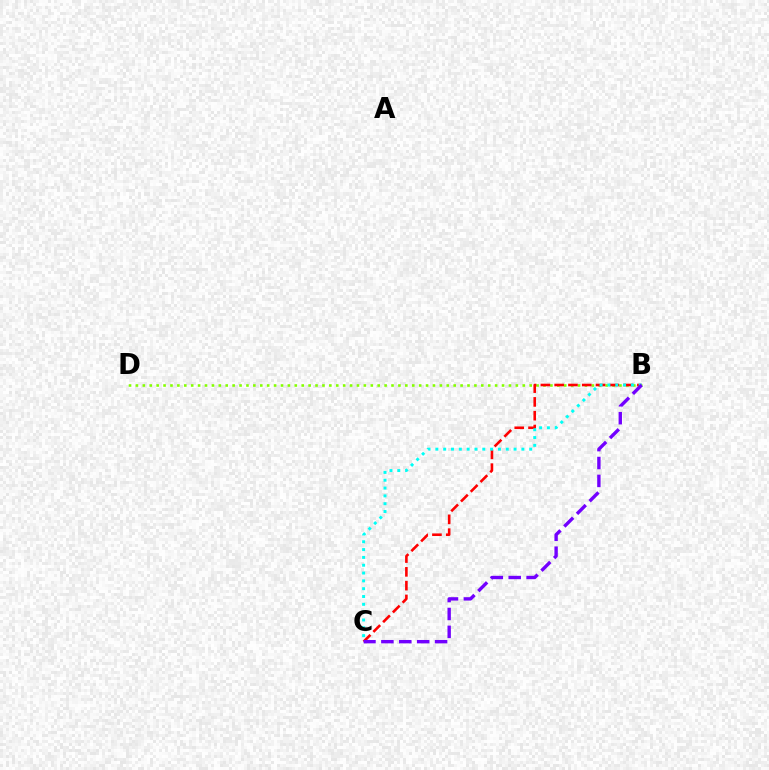{('B', 'D'): [{'color': '#84ff00', 'line_style': 'dotted', 'thickness': 1.88}], ('B', 'C'): [{'color': '#ff0000', 'line_style': 'dashed', 'thickness': 1.87}, {'color': '#00fff6', 'line_style': 'dotted', 'thickness': 2.12}, {'color': '#7200ff', 'line_style': 'dashed', 'thickness': 2.43}]}